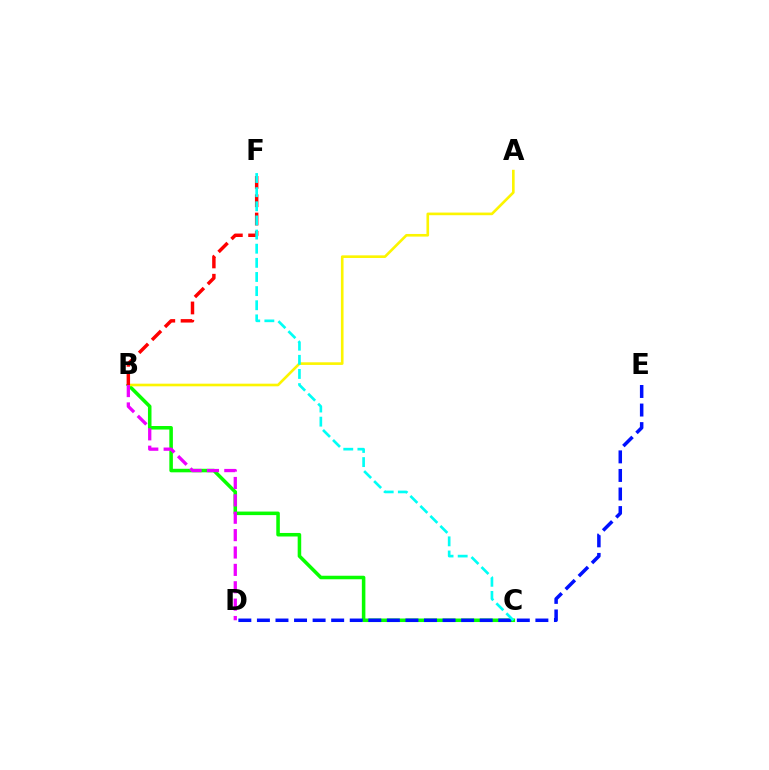{('B', 'C'): [{'color': '#08ff00', 'line_style': 'solid', 'thickness': 2.55}], ('A', 'B'): [{'color': '#fcf500', 'line_style': 'solid', 'thickness': 1.9}], ('B', 'D'): [{'color': '#ee00ff', 'line_style': 'dashed', 'thickness': 2.36}], ('D', 'E'): [{'color': '#0010ff', 'line_style': 'dashed', 'thickness': 2.52}], ('B', 'F'): [{'color': '#ff0000', 'line_style': 'dashed', 'thickness': 2.49}], ('C', 'F'): [{'color': '#00fff6', 'line_style': 'dashed', 'thickness': 1.92}]}